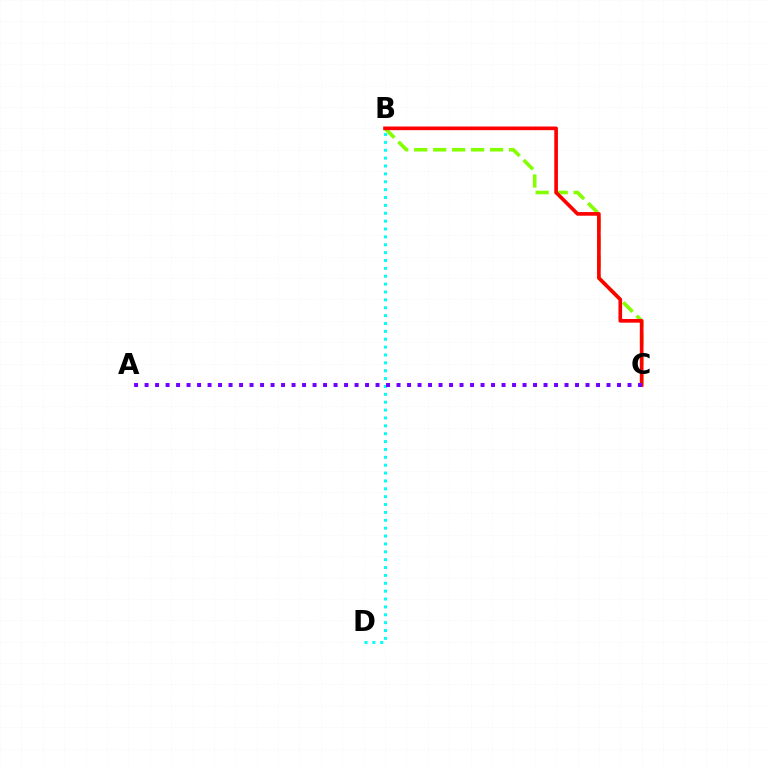{('B', 'C'): [{'color': '#84ff00', 'line_style': 'dashed', 'thickness': 2.58}, {'color': '#ff0000', 'line_style': 'solid', 'thickness': 2.63}], ('B', 'D'): [{'color': '#00fff6', 'line_style': 'dotted', 'thickness': 2.14}], ('A', 'C'): [{'color': '#7200ff', 'line_style': 'dotted', 'thickness': 2.85}]}